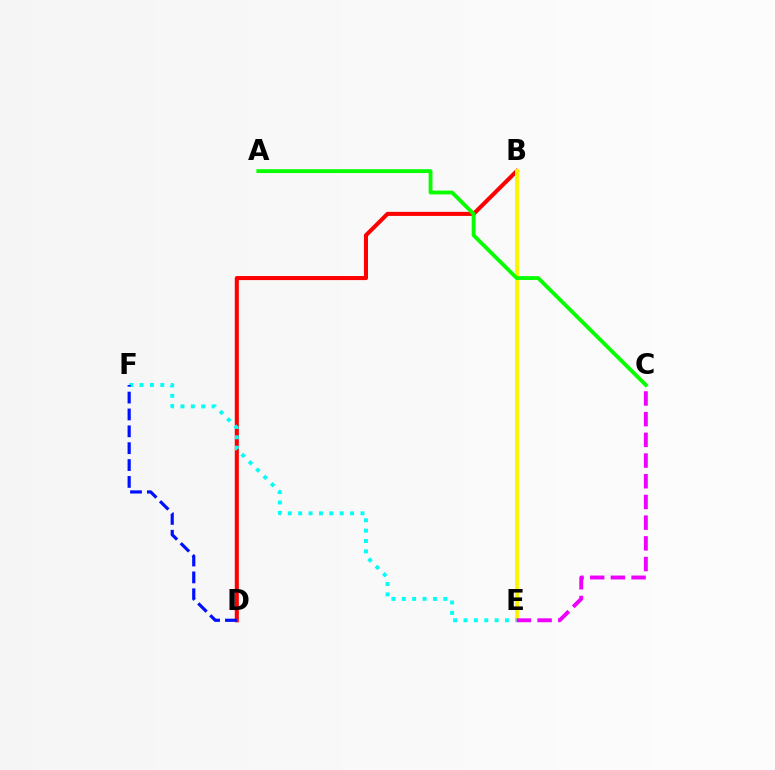{('B', 'D'): [{'color': '#ff0000', 'line_style': 'solid', 'thickness': 2.93}], ('B', 'E'): [{'color': '#fcf500', 'line_style': 'solid', 'thickness': 2.8}], ('E', 'F'): [{'color': '#00fff6', 'line_style': 'dotted', 'thickness': 2.82}], ('A', 'C'): [{'color': '#08ff00', 'line_style': 'solid', 'thickness': 2.76}], ('C', 'E'): [{'color': '#ee00ff', 'line_style': 'dashed', 'thickness': 2.81}], ('D', 'F'): [{'color': '#0010ff', 'line_style': 'dashed', 'thickness': 2.29}]}